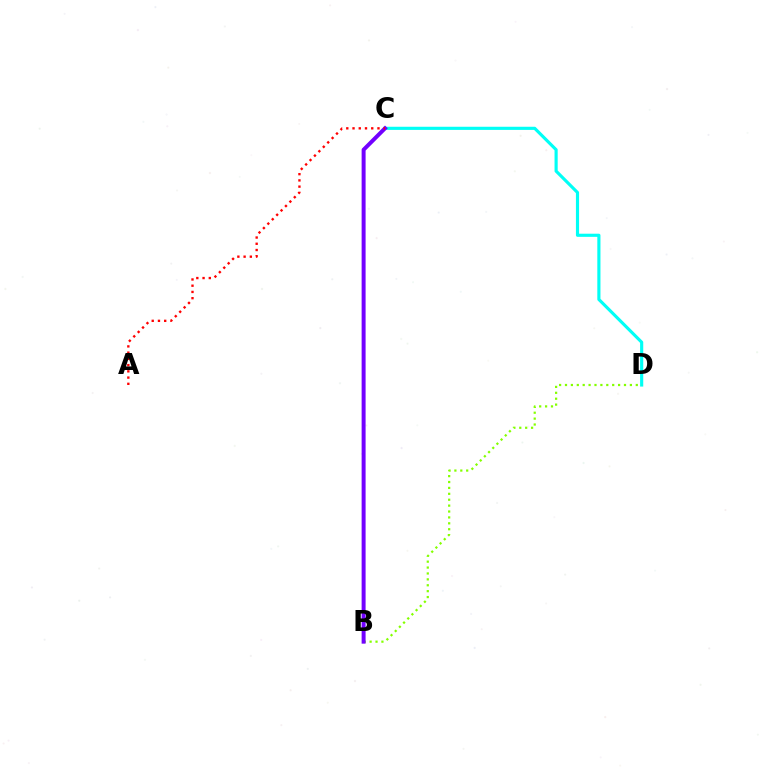{('C', 'D'): [{'color': '#00fff6', 'line_style': 'solid', 'thickness': 2.26}], ('B', 'D'): [{'color': '#84ff00', 'line_style': 'dotted', 'thickness': 1.6}], ('B', 'C'): [{'color': '#7200ff', 'line_style': 'solid', 'thickness': 2.86}], ('A', 'C'): [{'color': '#ff0000', 'line_style': 'dotted', 'thickness': 1.69}]}